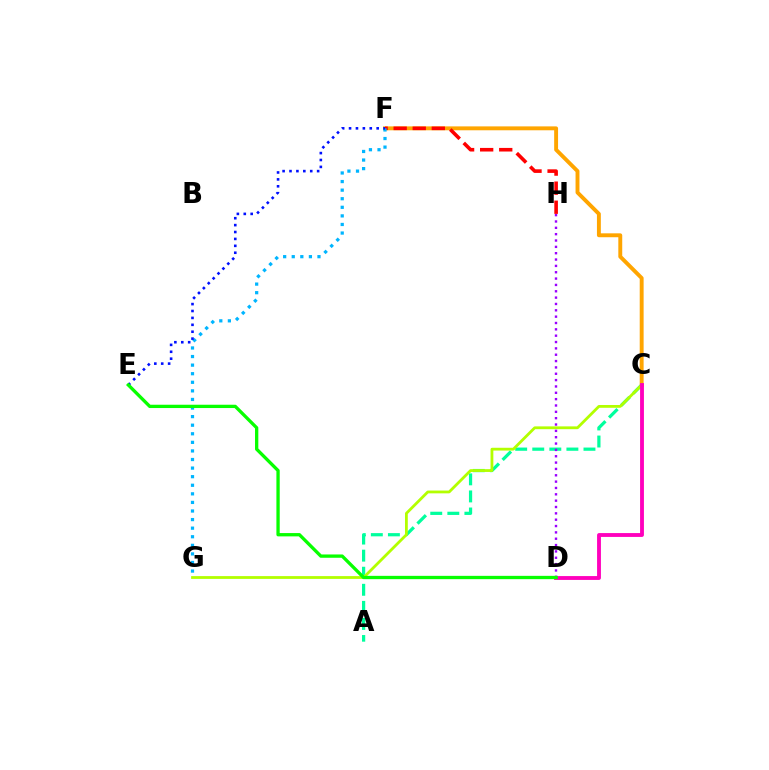{('A', 'C'): [{'color': '#00ff9d', 'line_style': 'dashed', 'thickness': 2.32}], ('C', 'F'): [{'color': '#ffa500', 'line_style': 'solid', 'thickness': 2.81}], ('F', 'H'): [{'color': '#ff0000', 'line_style': 'dashed', 'thickness': 2.59}], ('F', 'G'): [{'color': '#00b5ff', 'line_style': 'dotted', 'thickness': 2.33}], ('E', 'F'): [{'color': '#0010ff', 'line_style': 'dotted', 'thickness': 1.88}], ('C', 'G'): [{'color': '#b3ff00', 'line_style': 'solid', 'thickness': 2.01}], ('D', 'H'): [{'color': '#9b00ff', 'line_style': 'dotted', 'thickness': 1.72}], ('C', 'D'): [{'color': '#ff00bd', 'line_style': 'solid', 'thickness': 2.77}], ('D', 'E'): [{'color': '#08ff00', 'line_style': 'solid', 'thickness': 2.38}]}